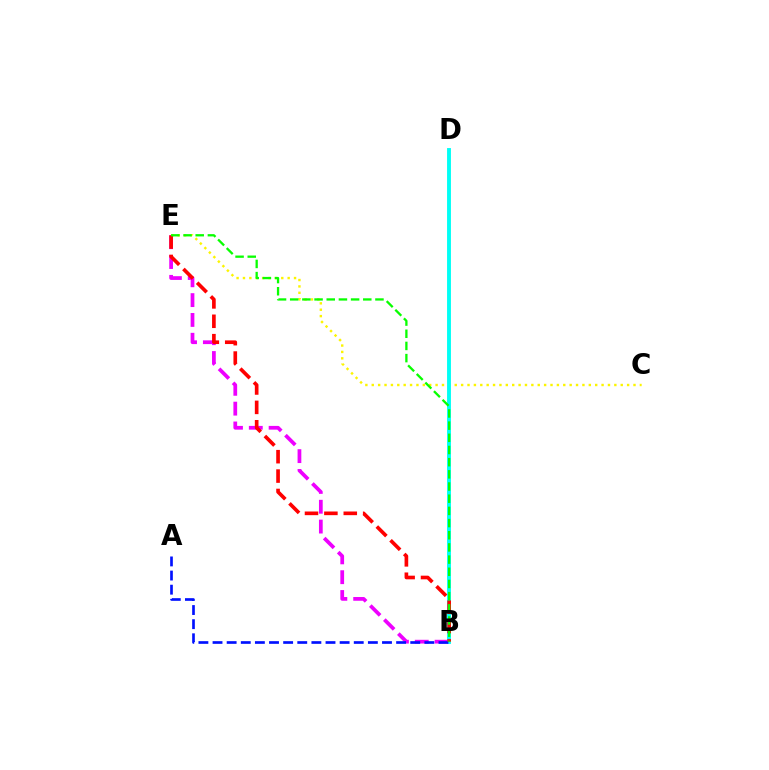{('B', 'E'): [{'color': '#ee00ff', 'line_style': 'dashed', 'thickness': 2.69}, {'color': '#ff0000', 'line_style': 'dashed', 'thickness': 2.63}, {'color': '#08ff00', 'line_style': 'dashed', 'thickness': 1.65}], ('C', 'E'): [{'color': '#fcf500', 'line_style': 'dotted', 'thickness': 1.73}], ('B', 'D'): [{'color': '#00fff6', 'line_style': 'solid', 'thickness': 2.8}], ('A', 'B'): [{'color': '#0010ff', 'line_style': 'dashed', 'thickness': 1.92}]}